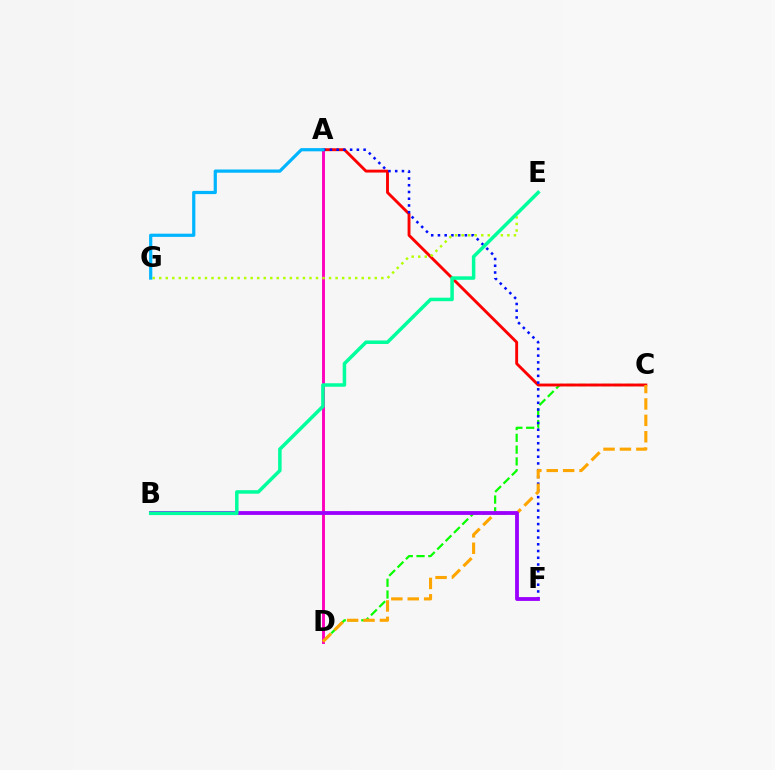{('C', 'D'): [{'color': '#08ff00', 'line_style': 'dashed', 'thickness': 1.6}, {'color': '#ffa500', 'line_style': 'dashed', 'thickness': 2.23}], ('A', 'D'): [{'color': '#ff00bd', 'line_style': 'solid', 'thickness': 2.1}], ('A', 'C'): [{'color': '#ff0000', 'line_style': 'solid', 'thickness': 2.07}], ('A', 'F'): [{'color': '#0010ff', 'line_style': 'dotted', 'thickness': 1.83}], ('B', 'F'): [{'color': '#9b00ff', 'line_style': 'solid', 'thickness': 2.75}], ('E', 'G'): [{'color': '#b3ff00', 'line_style': 'dotted', 'thickness': 1.77}], ('B', 'E'): [{'color': '#00ff9d', 'line_style': 'solid', 'thickness': 2.52}], ('A', 'G'): [{'color': '#00b5ff', 'line_style': 'solid', 'thickness': 2.31}]}